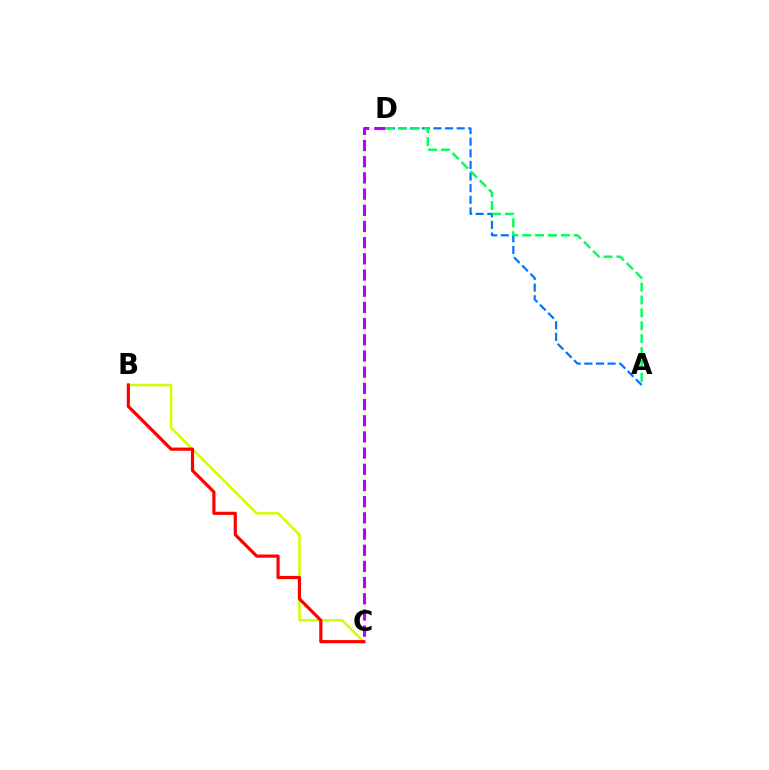{('B', 'C'): [{'color': '#d1ff00', 'line_style': 'solid', 'thickness': 1.82}, {'color': '#ff0000', 'line_style': 'solid', 'thickness': 2.29}], ('A', 'D'): [{'color': '#0074ff', 'line_style': 'dashed', 'thickness': 1.58}, {'color': '#00ff5c', 'line_style': 'dashed', 'thickness': 1.75}], ('C', 'D'): [{'color': '#b900ff', 'line_style': 'dashed', 'thickness': 2.2}]}